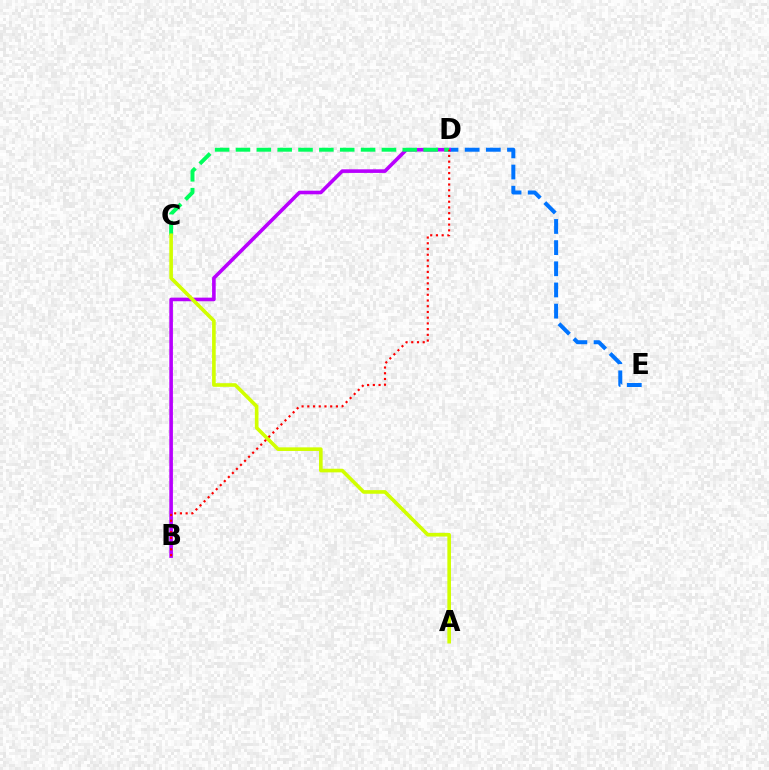{('D', 'E'): [{'color': '#0074ff', 'line_style': 'dashed', 'thickness': 2.88}], ('B', 'D'): [{'color': '#b900ff', 'line_style': 'solid', 'thickness': 2.6}, {'color': '#ff0000', 'line_style': 'dotted', 'thickness': 1.55}], ('C', 'D'): [{'color': '#00ff5c', 'line_style': 'dashed', 'thickness': 2.83}], ('A', 'C'): [{'color': '#d1ff00', 'line_style': 'solid', 'thickness': 2.61}]}